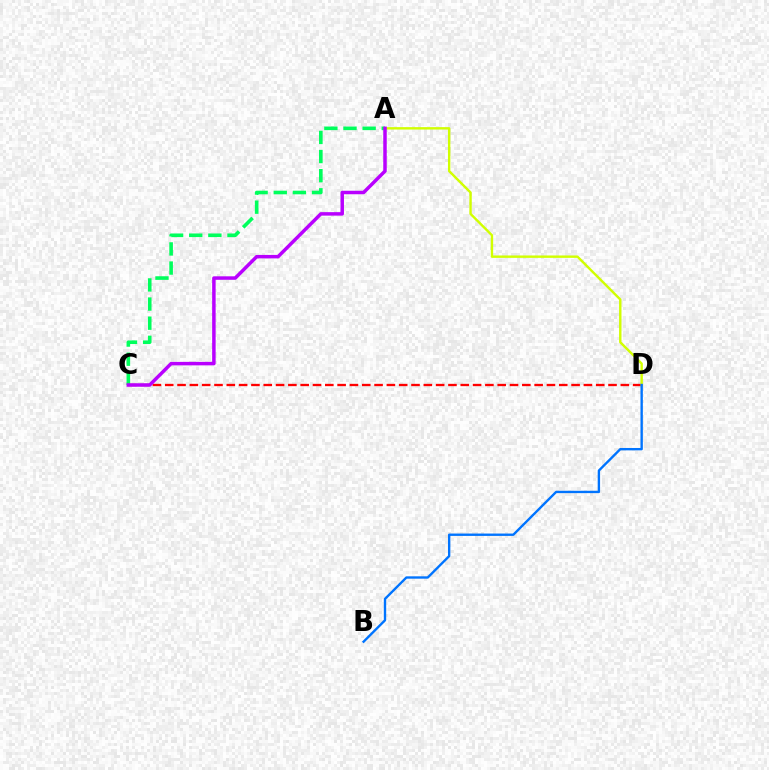{('C', 'D'): [{'color': '#ff0000', 'line_style': 'dashed', 'thickness': 1.67}], ('A', 'D'): [{'color': '#d1ff00', 'line_style': 'solid', 'thickness': 1.73}], ('A', 'C'): [{'color': '#00ff5c', 'line_style': 'dashed', 'thickness': 2.6}, {'color': '#b900ff', 'line_style': 'solid', 'thickness': 2.51}], ('B', 'D'): [{'color': '#0074ff', 'line_style': 'solid', 'thickness': 1.71}]}